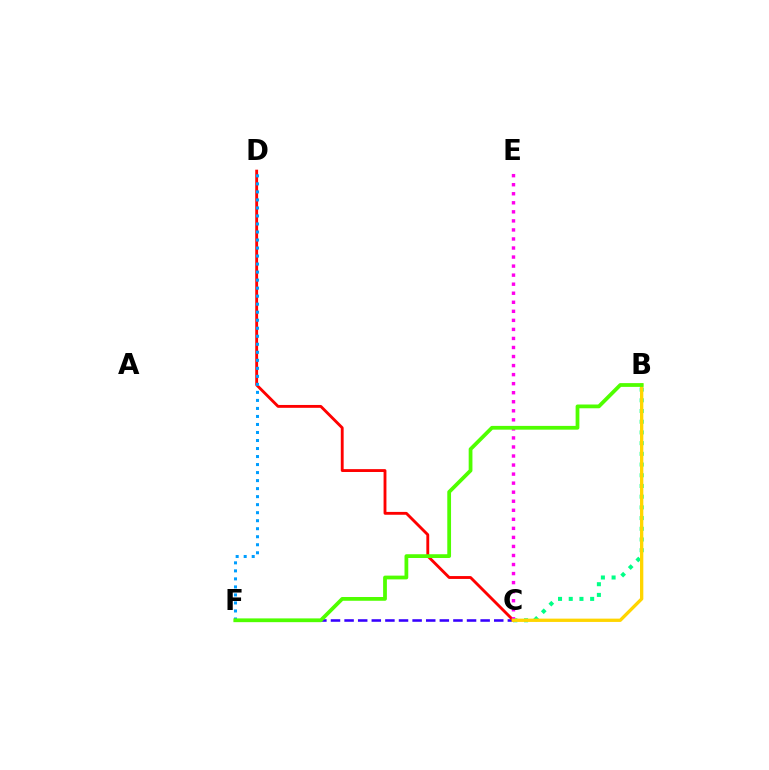{('B', 'C'): [{'color': '#00ff86', 'line_style': 'dotted', 'thickness': 2.91}, {'color': '#ffd500', 'line_style': 'solid', 'thickness': 2.38}], ('C', 'F'): [{'color': '#3700ff', 'line_style': 'dashed', 'thickness': 1.85}], ('C', 'D'): [{'color': '#ff0000', 'line_style': 'solid', 'thickness': 2.06}], ('D', 'F'): [{'color': '#009eff', 'line_style': 'dotted', 'thickness': 2.18}], ('C', 'E'): [{'color': '#ff00ed', 'line_style': 'dotted', 'thickness': 2.46}], ('B', 'F'): [{'color': '#4fff00', 'line_style': 'solid', 'thickness': 2.71}]}